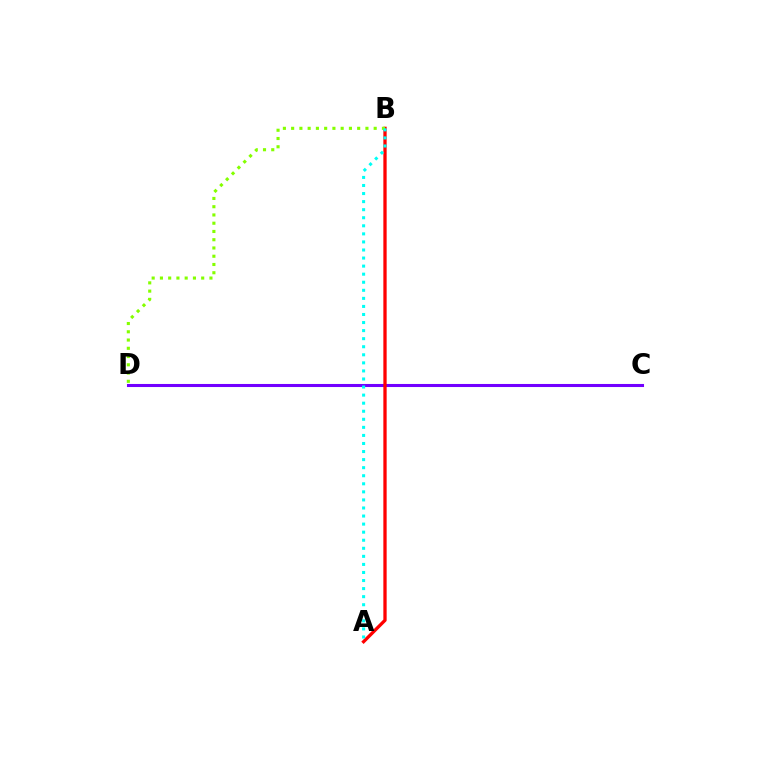{('C', 'D'): [{'color': '#7200ff', 'line_style': 'solid', 'thickness': 2.21}], ('A', 'B'): [{'color': '#ff0000', 'line_style': 'solid', 'thickness': 2.37}, {'color': '#00fff6', 'line_style': 'dotted', 'thickness': 2.19}], ('B', 'D'): [{'color': '#84ff00', 'line_style': 'dotted', 'thickness': 2.24}]}